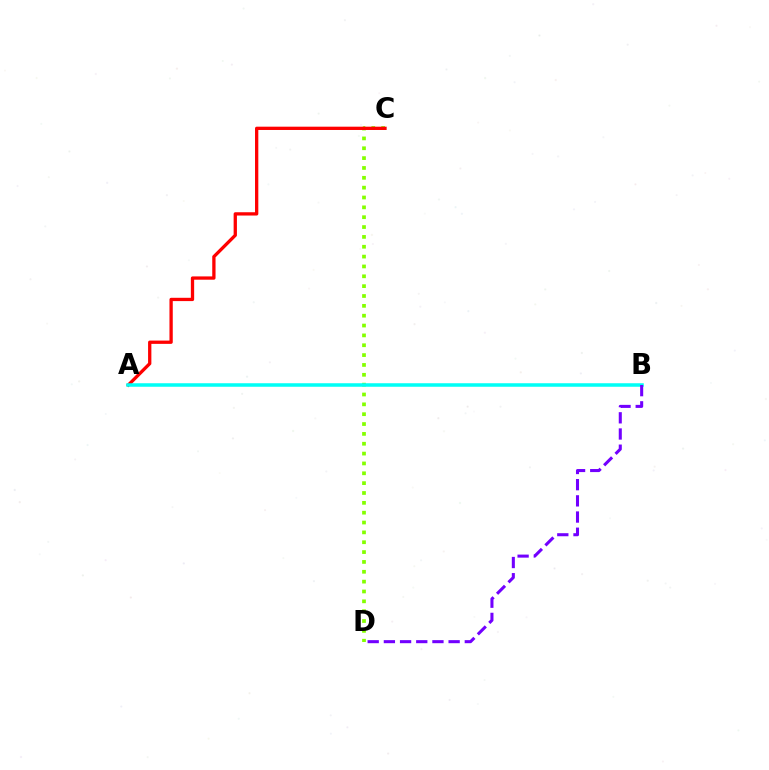{('C', 'D'): [{'color': '#84ff00', 'line_style': 'dotted', 'thickness': 2.68}], ('A', 'C'): [{'color': '#ff0000', 'line_style': 'solid', 'thickness': 2.37}], ('A', 'B'): [{'color': '#00fff6', 'line_style': 'solid', 'thickness': 2.54}], ('B', 'D'): [{'color': '#7200ff', 'line_style': 'dashed', 'thickness': 2.2}]}